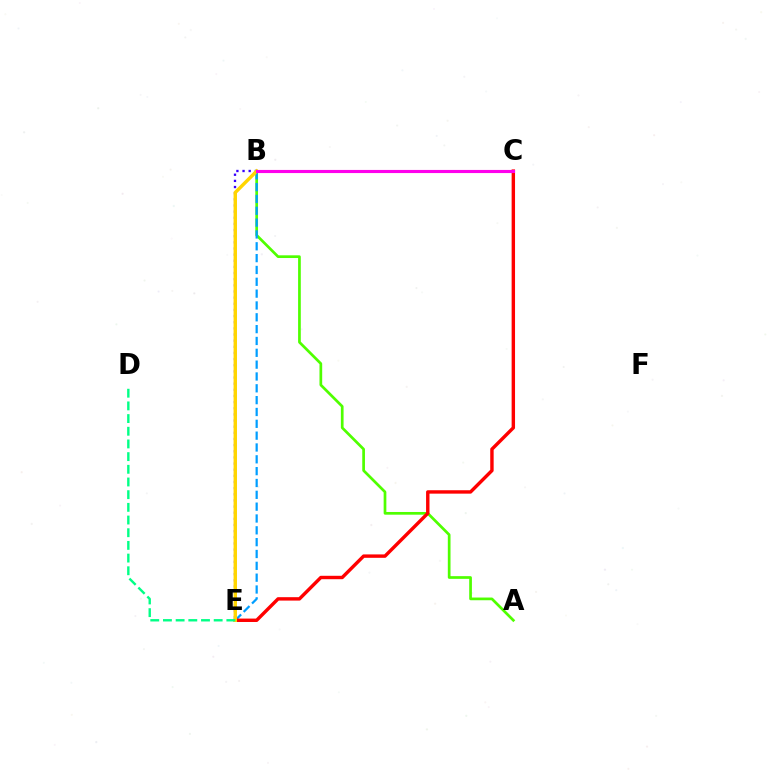{('B', 'E'): [{'color': '#3700ff', 'line_style': 'dotted', 'thickness': 1.67}, {'color': '#009eff', 'line_style': 'dashed', 'thickness': 1.61}, {'color': '#ffd500', 'line_style': 'solid', 'thickness': 2.47}], ('A', 'B'): [{'color': '#4fff00', 'line_style': 'solid', 'thickness': 1.95}], ('C', 'E'): [{'color': '#ff0000', 'line_style': 'solid', 'thickness': 2.46}], ('D', 'E'): [{'color': '#00ff86', 'line_style': 'dashed', 'thickness': 1.72}], ('B', 'C'): [{'color': '#ff00ed', 'line_style': 'solid', 'thickness': 2.25}]}